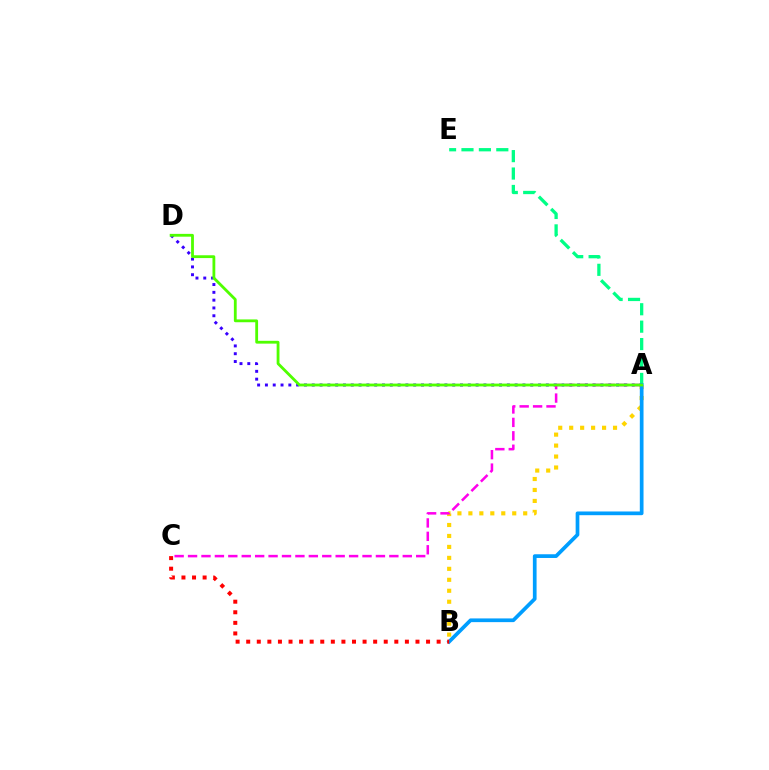{('A', 'E'): [{'color': '#00ff86', 'line_style': 'dashed', 'thickness': 2.37}], ('A', 'D'): [{'color': '#3700ff', 'line_style': 'dotted', 'thickness': 2.12}, {'color': '#4fff00', 'line_style': 'solid', 'thickness': 2.02}], ('A', 'B'): [{'color': '#ffd500', 'line_style': 'dotted', 'thickness': 2.98}, {'color': '#009eff', 'line_style': 'solid', 'thickness': 2.67}], ('A', 'C'): [{'color': '#ff00ed', 'line_style': 'dashed', 'thickness': 1.82}], ('B', 'C'): [{'color': '#ff0000', 'line_style': 'dotted', 'thickness': 2.87}]}